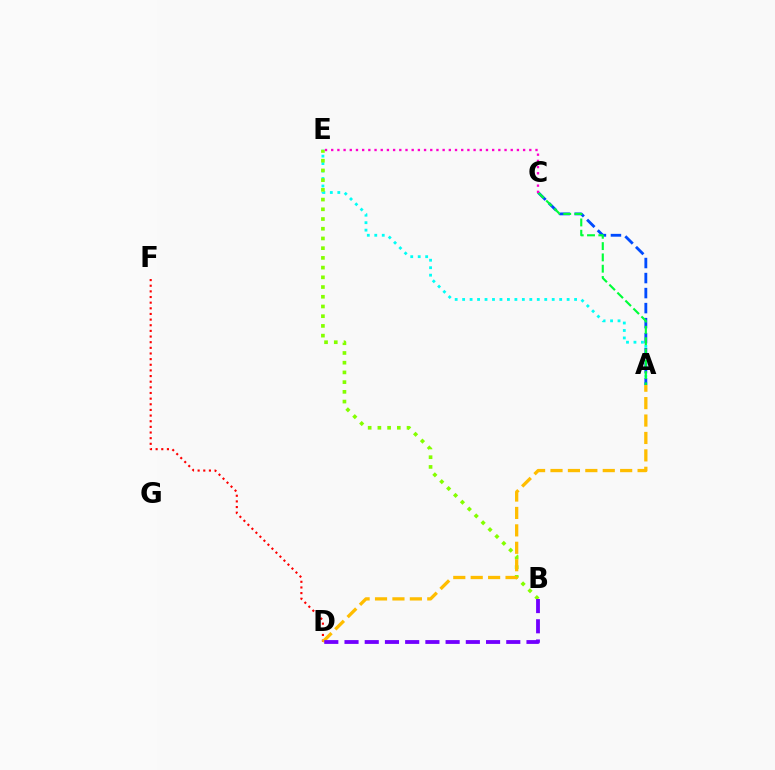{('A', 'E'): [{'color': '#00fff6', 'line_style': 'dotted', 'thickness': 2.03}], ('A', 'C'): [{'color': '#004bff', 'line_style': 'dashed', 'thickness': 2.04}, {'color': '#00ff39', 'line_style': 'dashed', 'thickness': 1.53}], ('B', 'E'): [{'color': '#84ff00', 'line_style': 'dotted', 'thickness': 2.64}], ('D', 'F'): [{'color': '#ff0000', 'line_style': 'dotted', 'thickness': 1.53}], ('A', 'D'): [{'color': '#ffbd00', 'line_style': 'dashed', 'thickness': 2.37}], ('B', 'D'): [{'color': '#7200ff', 'line_style': 'dashed', 'thickness': 2.75}], ('C', 'E'): [{'color': '#ff00cf', 'line_style': 'dotted', 'thickness': 1.68}]}